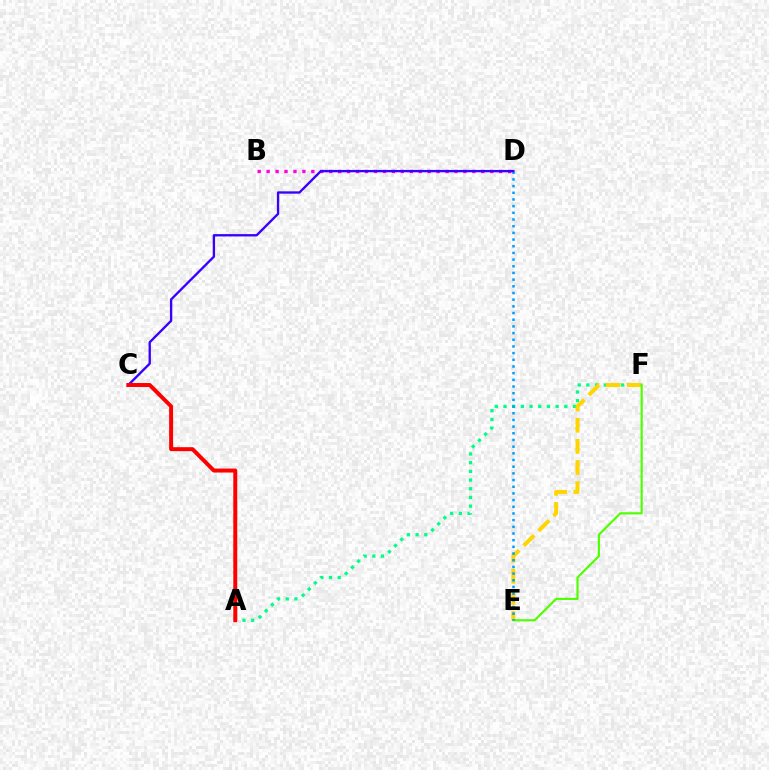{('A', 'F'): [{'color': '#00ff86', 'line_style': 'dotted', 'thickness': 2.36}], ('E', 'F'): [{'color': '#ffd500', 'line_style': 'dashed', 'thickness': 2.87}, {'color': '#4fff00', 'line_style': 'solid', 'thickness': 1.56}], ('B', 'D'): [{'color': '#ff00ed', 'line_style': 'dotted', 'thickness': 2.43}], ('D', 'E'): [{'color': '#009eff', 'line_style': 'dotted', 'thickness': 1.82}], ('C', 'D'): [{'color': '#3700ff', 'line_style': 'solid', 'thickness': 1.68}], ('A', 'C'): [{'color': '#ff0000', 'line_style': 'solid', 'thickness': 2.86}]}